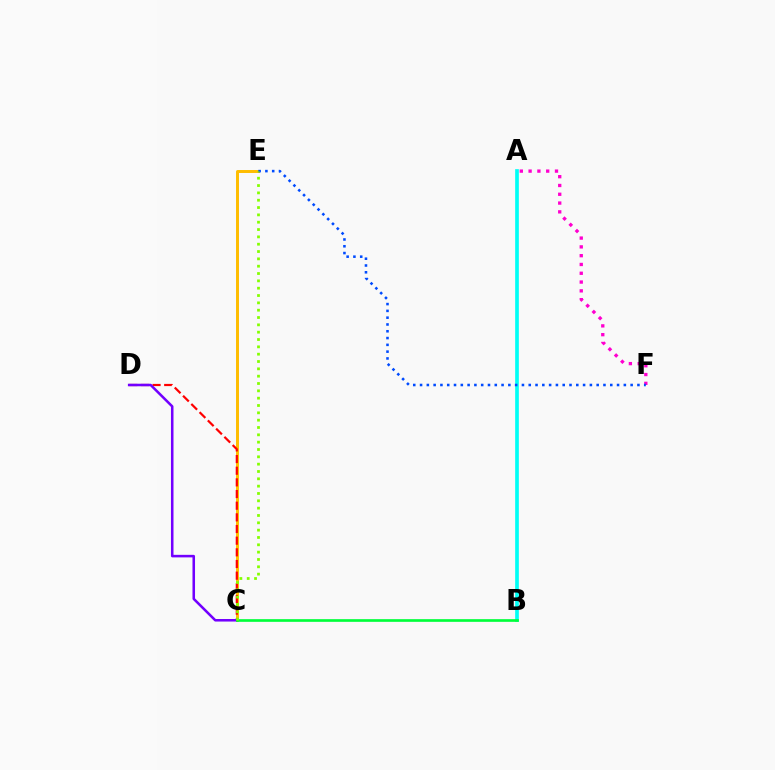{('C', 'E'): [{'color': '#ffbd00', 'line_style': 'solid', 'thickness': 2.13}, {'color': '#84ff00', 'line_style': 'dotted', 'thickness': 1.99}], ('C', 'D'): [{'color': '#ff0000', 'line_style': 'dashed', 'thickness': 1.58}, {'color': '#7200ff', 'line_style': 'solid', 'thickness': 1.83}], ('A', 'B'): [{'color': '#00fff6', 'line_style': 'solid', 'thickness': 2.65}], ('A', 'F'): [{'color': '#ff00cf', 'line_style': 'dotted', 'thickness': 2.39}], ('B', 'C'): [{'color': '#00ff39', 'line_style': 'solid', 'thickness': 1.92}], ('E', 'F'): [{'color': '#004bff', 'line_style': 'dotted', 'thickness': 1.85}]}